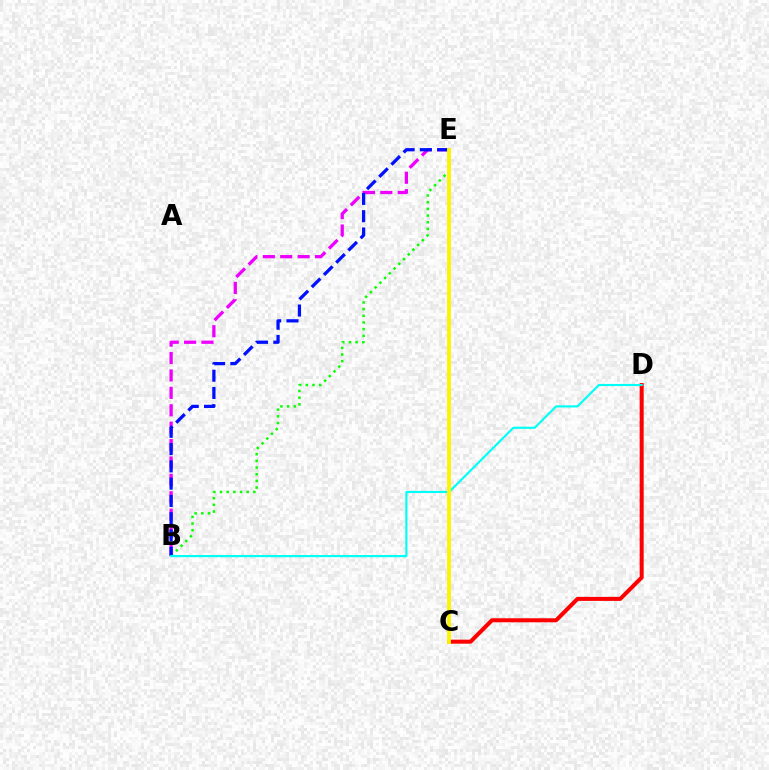{('B', 'E'): [{'color': '#ee00ff', 'line_style': 'dashed', 'thickness': 2.36}, {'color': '#08ff00', 'line_style': 'dotted', 'thickness': 1.81}, {'color': '#0010ff', 'line_style': 'dashed', 'thickness': 2.35}], ('C', 'D'): [{'color': '#ff0000', 'line_style': 'solid', 'thickness': 2.9}], ('B', 'D'): [{'color': '#00fff6', 'line_style': 'solid', 'thickness': 1.55}], ('C', 'E'): [{'color': '#fcf500', 'line_style': 'solid', 'thickness': 2.79}]}